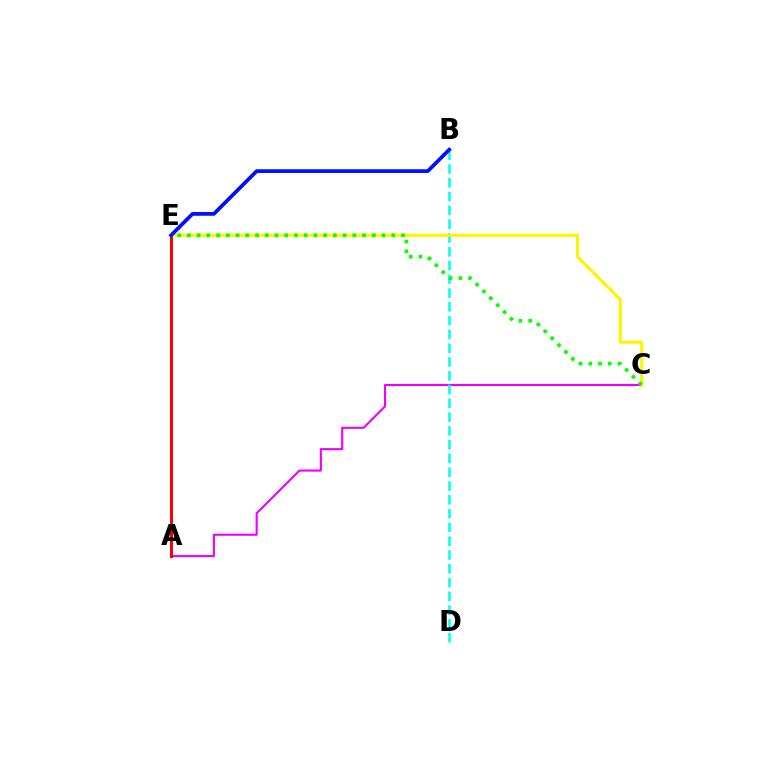{('A', 'C'): [{'color': '#ee00ff', 'line_style': 'solid', 'thickness': 1.53}], ('B', 'D'): [{'color': '#00fff6', 'line_style': 'dashed', 'thickness': 1.87}], ('A', 'E'): [{'color': '#ff0000', 'line_style': 'solid', 'thickness': 2.15}], ('C', 'E'): [{'color': '#fcf500', 'line_style': 'solid', 'thickness': 2.22}, {'color': '#08ff00', 'line_style': 'dotted', 'thickness': 2.64}], ('B', 'E'): [{'color': '#0010ff', 'line_style': 'solid', 'thickness': 2.69}]}